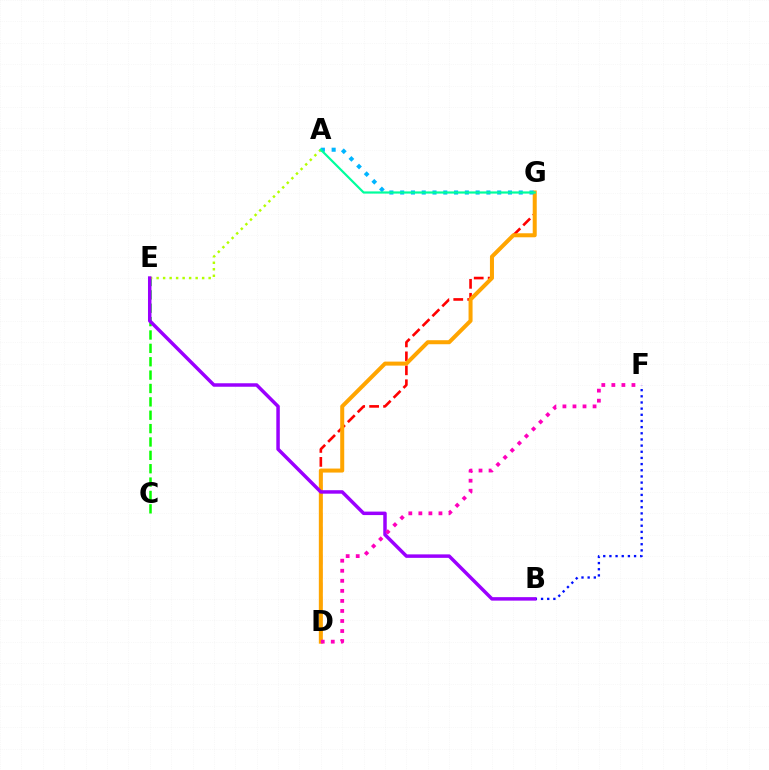{('D', 'G'): [{'color': '#ff0000', 'line_style': 'dashed', 'thickness': 1.9}, {'color': '#ffa500', 'line_style': 'solid', 'thickness': 2.89}], ('C', 'E'): [{'color': '#08ff00', 'line_style': 'dashed', 'thickness': 1.82}], ('B', 'F'): [{'color': '#0010ff', 'line_style': 'dotted', 'thickness': 1.67}], ('A', 'E'): [{'color': '#b3ff00', 'line_style': 'dotted', 'thickness': 1.77}], ('B', 'E'): [{'color': '#9b00ff', 'line_style': 'solid', 'thickness': 2.51}], ('A', 'G'): [{'color': '#00b5ff', 'line_style': 'dotted', 'thickness': 2.93}, {'color': '#00ff9d', 'line_style': 'solid', 'thickness': 1.58}], ('D', 'F'): [{'color': '#ff00bd', 'line_style': 'dotted', 'thickness': 2.73}]}